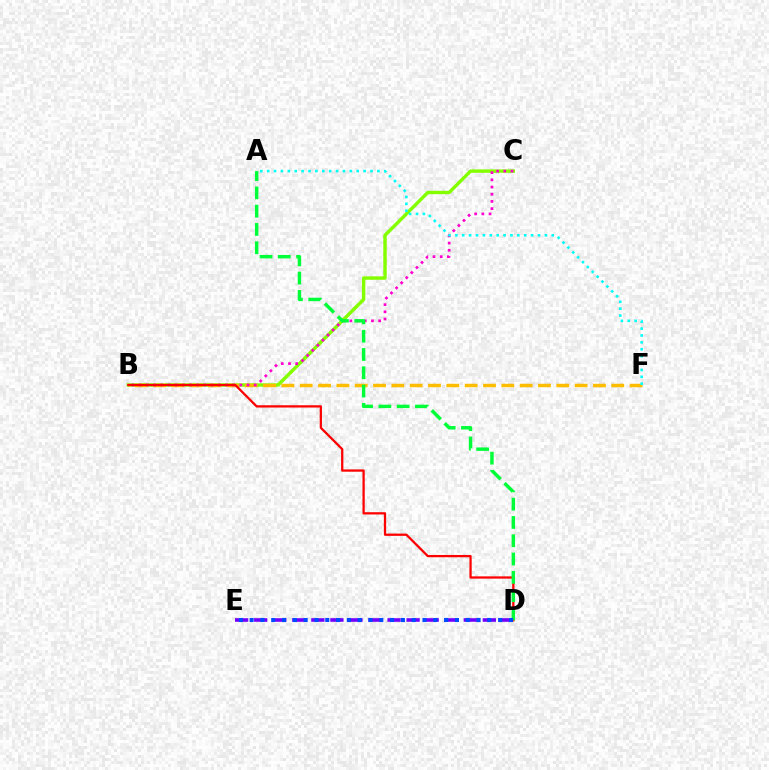{('B', 'C'): [{'color': '#84ff00', 'line_style': 'solid', 'thickness': 2.46}, {'color': '#ff00cf', 'line_style': 'dotted', 'thickness': 1.95}], ('B', 'F'): [{'color': '#ffbd00', 'line_style': 'dashed', 'thickness': 2.49}], ('B', 'D'): [{'color': '#ff0000', 'line_style': 'solid', 'thickness': 1.63}], ('A', 'F'): [{'color': '#00fff6', 'line_style': 'dotted', 'thickness': 1.87}], ('D', 'E'): [{'color': '#7200ff', 'line_style': 'dashed', 'thickness': 2.59}, {'color': '#004bff', 'line_style': 'dotted', 'thickness': 2.94}], ('A', 'D'): [{'color': '#00ff39', 'line_style': 'dashed', 'thickness': 2.48}]}